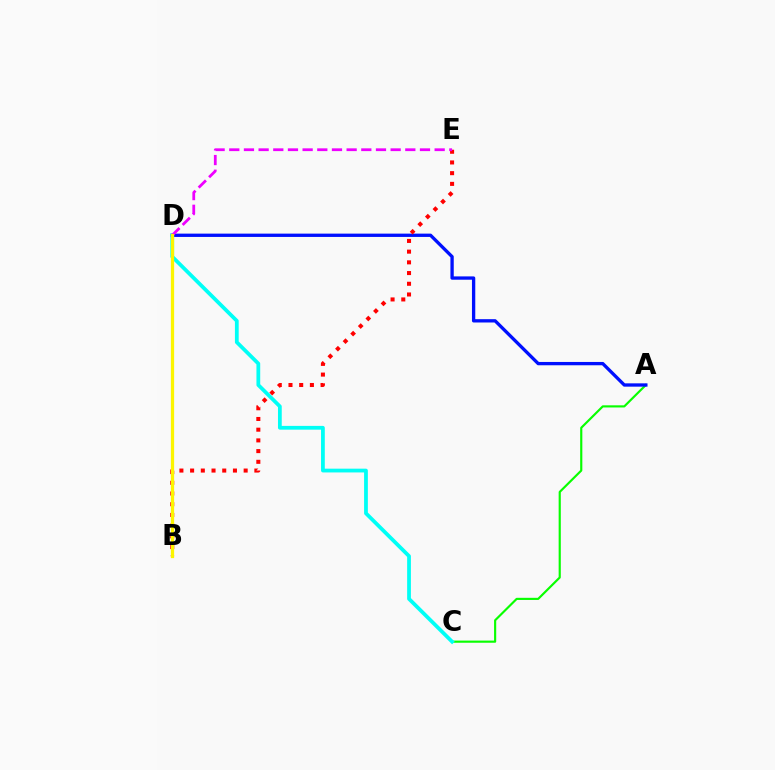{('A', 'C'): [{'color': '#08ff00', 'line_style': 'solid', 'thickness': 1.55}], ('A', 'D'): [{'color': '#0010ff', 'line_style': 'solid', 'thickness': 2.39}], ('B', 'E'): [{'color': '#ff0000', 'line_style': 'dotted', 'thickness': 2.91}], ('C', 'D'): [{'color': '#00fff6', 'line_style': 'solid', 'thickness': 2.71}], ('D', 'E'): [{'color': '#ee00ff', 'line_style': 'dashed', 'thickness': 1.99}], ('B', 'D'): [{'color': '#fcf500', 'line_style': 'solid', 'thickness': 2.34}]}